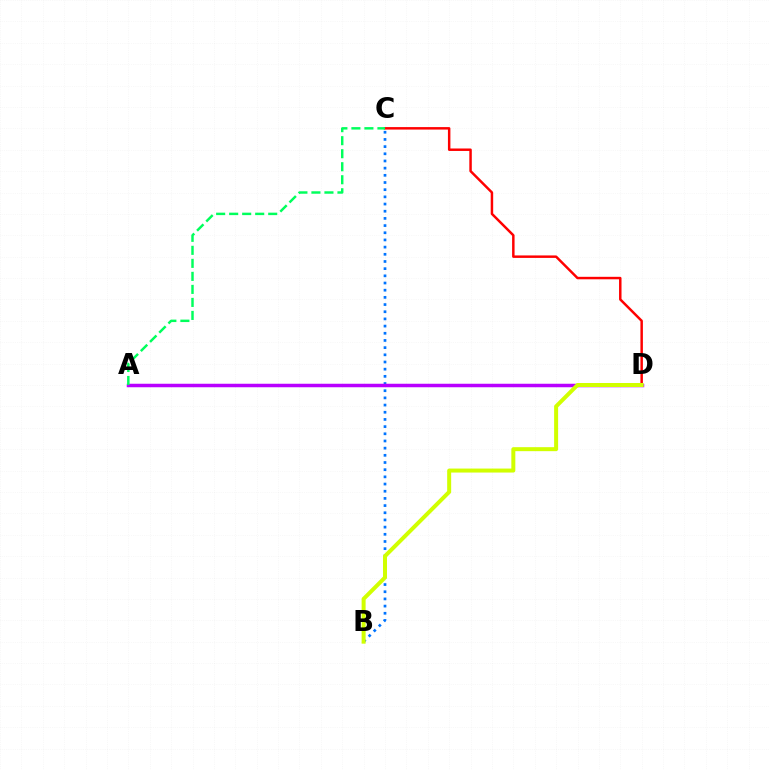{('C', 'D'): [{'color': '#ff0000', 'line_style': 'solid', 'thickness': 1.78}], ('B', 'C'): [{'color': '#0074ff', 'line_style': 'dotted', 'thickness': 1.95}], ('A', 'D'): [{'color': '#b900ff', 'line_style': 'solid', 'thickness': 2.52}], ('B', 'D'): [{'color': '#d1ff00', 'line_style': 'solid', 'thickness': 2.87}], ('A', 'C'): [{'color': '#00ff5c', 'line_style': 'dashed', 'thickness': 1.77}]}